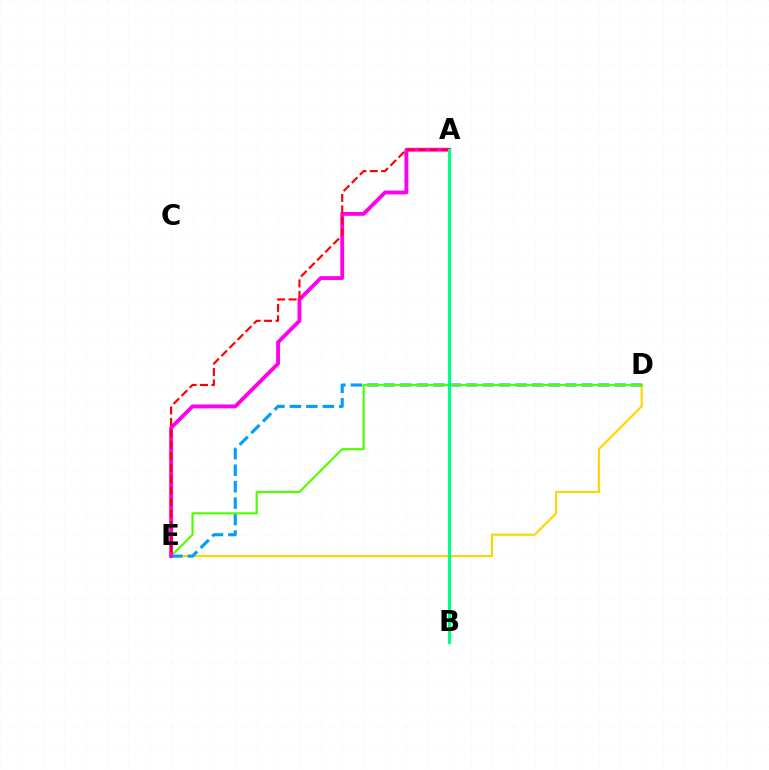{('A', 'B'): [{'color': '#3700ff', 'line_style': 'solid', 'thickness': 1.85}, {'color': '#00ff86', 'line_style': 'solid', 'thickness': 2.23}], ('D', 'E'): [{'color': '#ffd500', 'line_style': 'solid', 'thickness': 1.55}, {'color': '#009eff', 'line_style': 'dashed', 'thickness': 2.24}, {'color': '#4fff00', 'line_style': 'solid', 'thickness': 1.56}], ('A', 'E'): [{'color': '#ff00ed', 'line_style': 'solid', 'thickness': 2.76}, {'color': '#ff0000', 'line_style': 'dashed', 'thickness': 1.56}]}